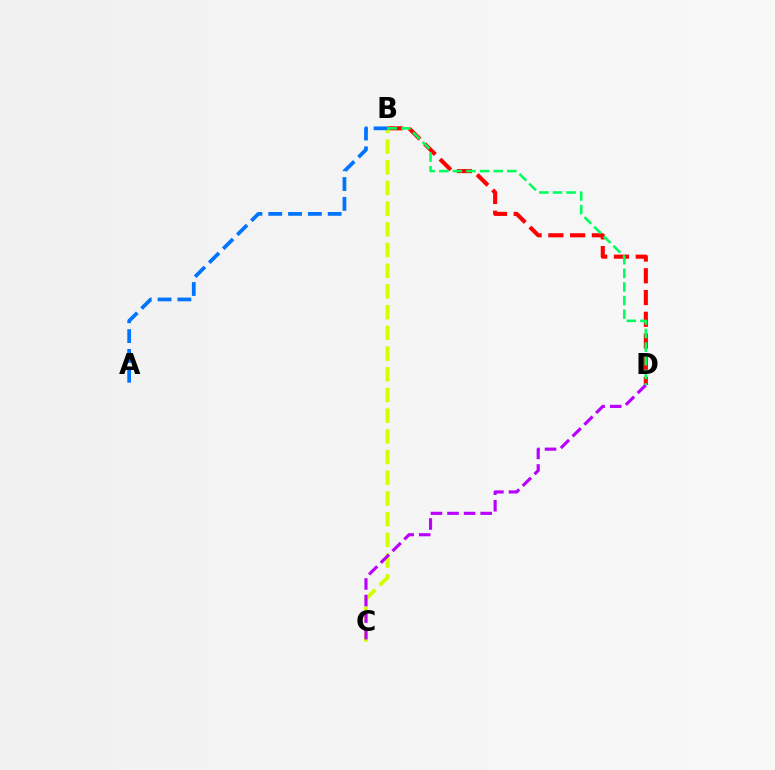{('B', 'D'): [{'color': '#ff0000', 'line_style': 'dashed', 'thickness': 2.95}, {'color': '#00ff5c', 'line_style': 'dashed', 'thickness': 1.85}], ('B', 'C'): [{'color': '#d1ff00', 'line_style': 'dashed', 'thickness': 2.81}], ('C', 'D'): [{'color': '#b900ff', 'line_style': 'dashed', 'thickness': 2.25}], ('A', 'B'): [{'color': '#0074ff', 'line_style': 'dashed', 'thickness': 2.69}]}